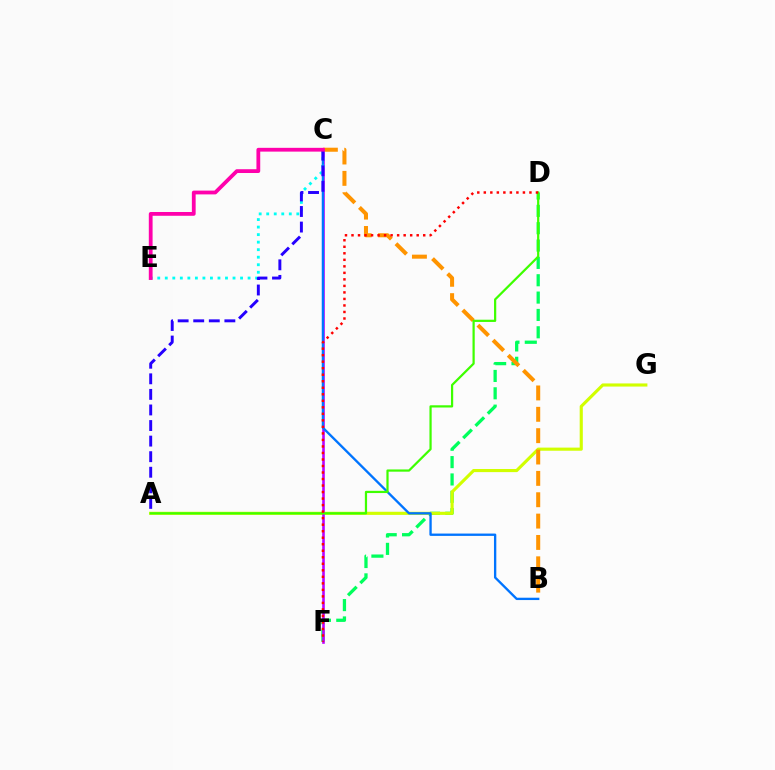{('D', 'F'): [{'color': '#00ff5c', 'line_style': 'dashed', 'thickness': 2.36}, {'color': '#ff0000', 'line_style': 'dotted', 'thickness': 1.77}], ('A', 'G'): [{'color': '#d1ff00', 'line_style': 'solid', 'thickness': 2.25}], ('C', 'F'): [{'color': '#b900ff', 'line_style': 'solid', 'thickness': 1.87}], ('B', 'C'): [{'color': '#0074ff', 'line_style': 'solid', 'thickness': 1.68}, {'color': '#ff9400', 'line_style': 'dashed', 'thickness': 2.9}], ('A', 'D'): [{'color': '#3dff00', 'line_style': 'solid', 'thickness': 1.6}], ('C', 'E'): [{'color': '#00fff6', 'line_style': 'dotted', 'thickness': 2.05}, {'color': '#ff00ac', 'line_style': 'solid', 'thickness': 2.72}], ('A', 'C'): [{'color': '#2500ff', 'line_style': 'dashed', 'thickness': 2.12}]}